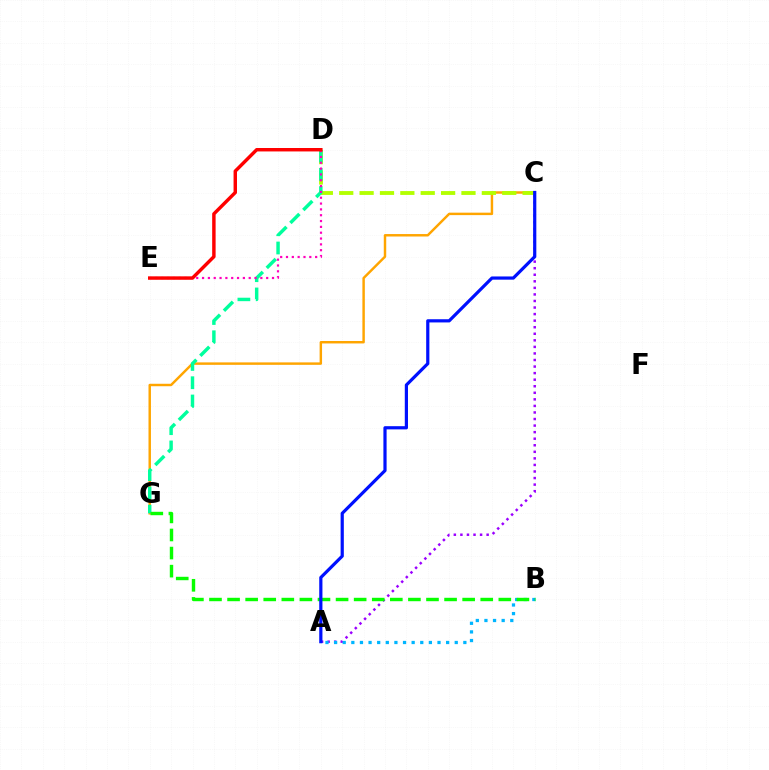{('C', 'G'): [{'color': '#ffa500', 'line_style': 'solid', 'thickness': 1.76}], ('C', 'D'): [{'color': '#b3ff00', 'line_style': 'dashed', 'thickness': 2.77}], ('D', 'G'): [{'color': '#00ff9d', 'line_style': 'dashed', 'thickness': 2.48}], ('D', 'E'): [{'color': '#ff00bd', 'line_style': 'dotted', 'thickness': 1.58}, {'color': '#ff0000', 'line_style': 'solid', 'thickness': 2.48}], ('A', 'C'): [{'color': '#9b00ff', 'line_style': 'dotted', 'thickness': 1.78}, {'color': '#0010ff', 'line_style': 'solid', 'thickness': 2.3}], ('A', 'B'): [{'color': '#00b5ff', 'line_style': 'dotted', 'thickness': 2.34}], ('B', 'G'): [{'color': '#08ff00', 'line_style': 'dashed', 'thickness': 2.46}]}